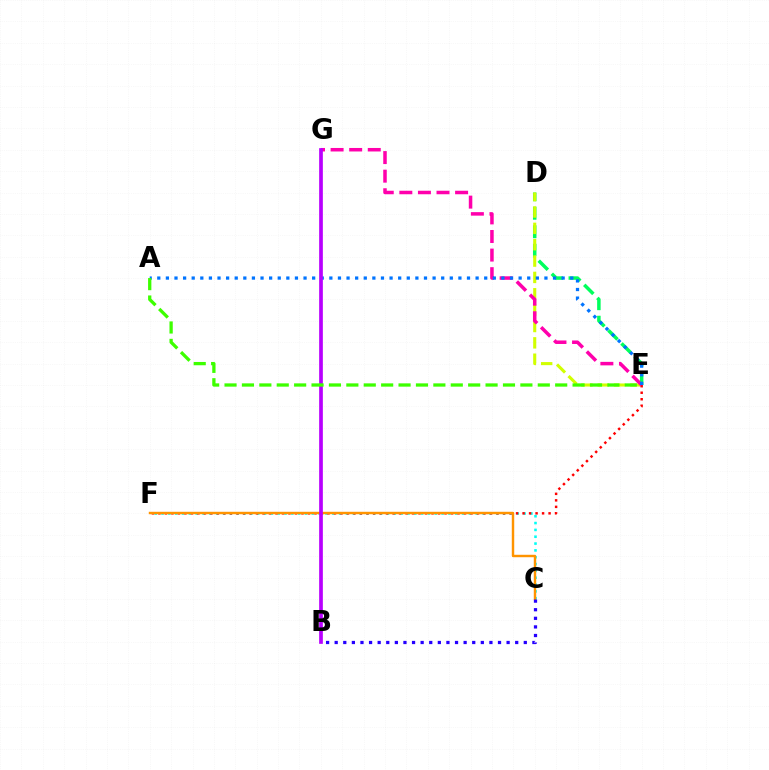{('D', 'E'): [{'color': '#00ff5c', 'line_style': 'dashed', 'thickness': 2.51}, {'color': '#d1ff00', 'line_style': 'dashed', 'thickness': 2.22}], ('C', 'F'): [{'color': '#00fff6', 'line_style': 'dotted', 'thickness': 1.86}, {'color': '#ff9400', 'line_style': 'solid', 'thickness': 1.75}], ('E', 'F'): [{'color': '#ff0000', 'line_style': 'dotted', 'thickness': 1.77}], ('E', 'G'): [{'color': '#ff00ac', 'line_style': 'dashed', 'thickness': 2.52}], ('A', 'E'): [{'color': '#0074ff', 'line_style': 'dotted', 'thickness': 2.34}, {'color': '#3dff00', 'line_style': 'dashed', 'thickness': 2.36}], ('B', 'G'): [{'color': '#b900ff', 'line_style': 'solid', 'thickness': 2.67}], ('B', 'C'): [{'color': '#2500ff', 'line_style': 'dotted', 'thickness': 2.34}]}